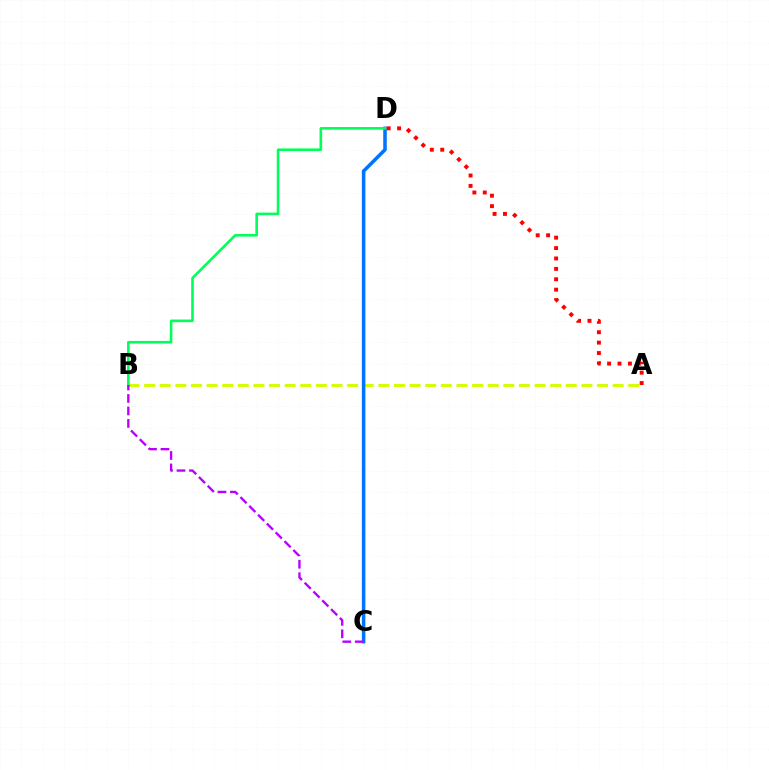{('A', 'B'): [{'color': '#d1ff00', 'line_style': 'dashed', 'thickness': 2.12}], ('C', 'D'): [{'color': '#0074ff', 'line_style': 'solid', 'thickness': 2.55}], ('B', 'D'): [{'color': '#00ff5c', 'line_style': 'solid', 'thickness': 1.88}], ('B', 'C'): [{'color': '#b900ff', 'line_style': 'dashed', 'thickness': 1.69}], ('A', 'D'): [{'color': '#ff0000', 'line_style': 'dotted', 'thickness': 2.83}]}